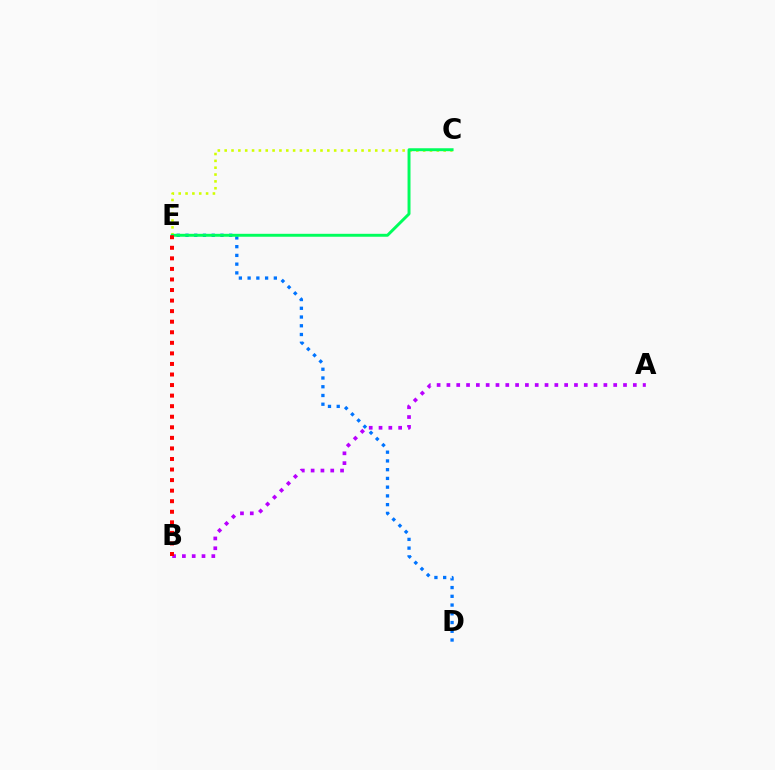{('A', 'B'): [{'color': '#b900ff', 'line_style': 'dotted', 'thickness': 2.67}], ('C', 'E'): [{'color': '#d1ff00', 'line_style': 'dotted', 'thickness': 1.86}, {'color': '#00ff5c', 'line_style': 'solid', 'thickness': 2.12}], ('D', 'E'): [{'color': '#0074ff', 'line_style': 'dotted', 'thickness': 2.37}], ('B', 'E'): [{'color': '#ff0000', 'line_style': 'dotted', 'thickness': 2.87}]}